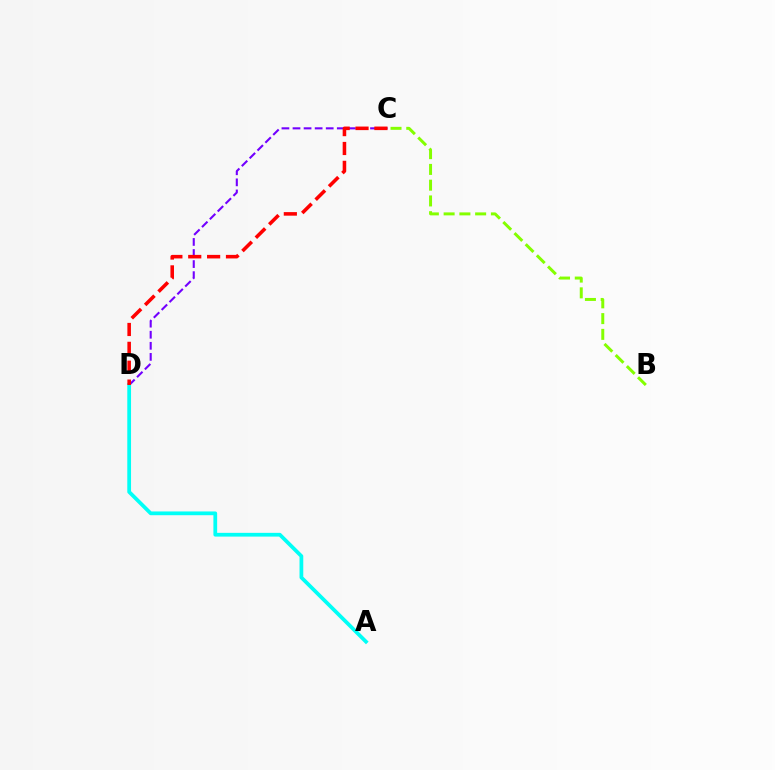{('C', 'D'): [{'color': '#7200ff', 'line_style': 'dashed', 'thickness': 1.5}, {'color': '#ff0000', 'line_style': 'dashed', 'thickness': 2.56}], ('B', 'C'): [{'color': '#84ff00', 'line_style': 'dashed', 'thickness': 2.14}], ('A', 'D'): [{'color': '#00fff6', 'line_style': 'solid', 'thickness': 2.7}]}